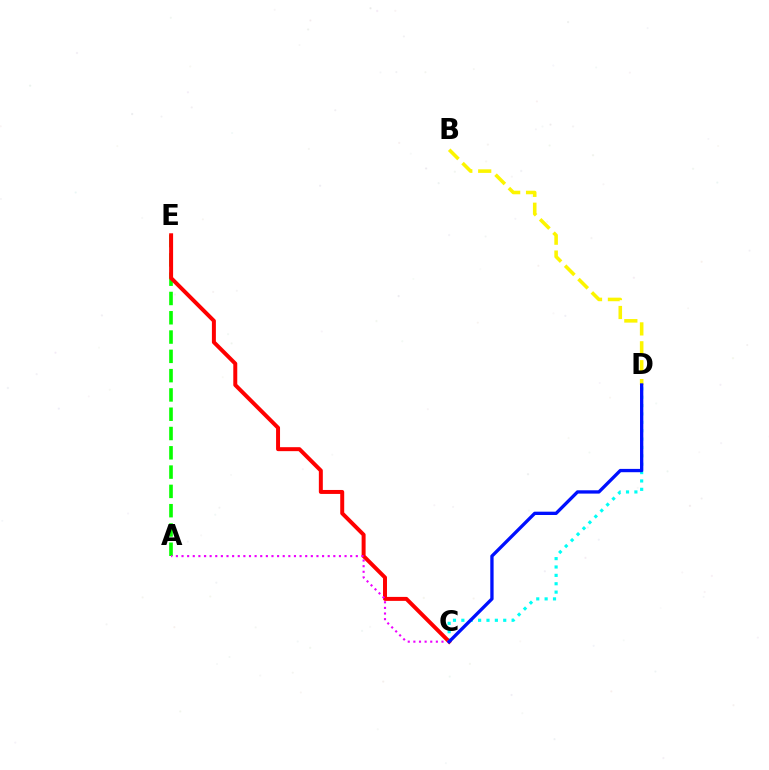{('A', 'E'): [{'color': '#08ff00', 'line_style': 'dashed', 'thickness': 2.62}], ('B', 'D'): [{'color': '#fcf500', 'line_style': 'dashed', 'thickness': 2.57}], ('C', 'D'): [{'color': '#00fff6', 'line_style': 'dotted', 'thickness': 2.28}, {'color': '#0010ff', 'line_style': 'solid', 'thickness': 2.39}], ('C', 'E'): [{'color': '#ff0000', 'line_style': 'solid', 'thickness': 2.86}], ('A', 'C'): [{'color': '#ee00ff', 'line_style': 'dotted', 'thickness': 1.53}]}